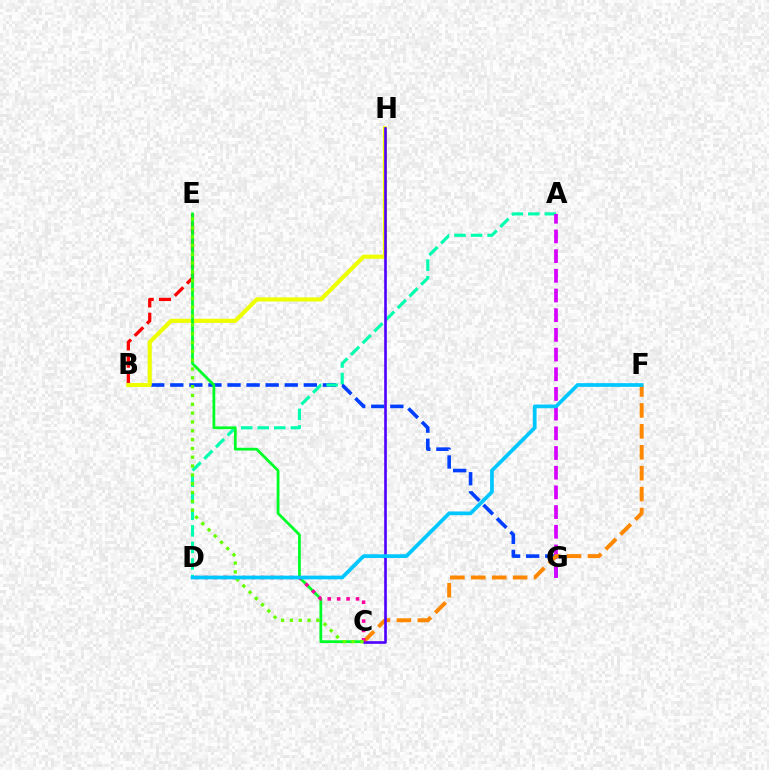{('B', 'G'): [{'color': '#003fff', 'line_style': 'dashed', 'thickness': 2.59}], ('A', 'D'): [{'color': '#00ffaf', 'line_style': 'dashed', 'thickness': 2.25}], ('B', 'E'): [{'color': '#ff0000', 'line_style': 'dashed', 'thickness': 2.35}], ('A', 'G'): [{'color': '#d600ff', 'line_style': 'dashed', 'thickness': 2.67}], ('B', 'H'): [{'color': '#eeff00', 'line_style': 'solid', 'thickness': 2.96}], ('C', 'F'): [{'color': '#ff8800', 'line_style': 'dashed', 'thickness': 2.84}], ('C', 'E'): [{'color': '#00ff27', 'line_style': 'solid', 'thickness': 1.99}, {'color': '#66ff00', 'line_style': 'dotted', 'thickness': 2.4}], ('C', 'H'): [{'color': '#4f00ff', 'line_style': 'solid', 'thickness': 1.88}], ('C', 'D'): [{'color': '#ff00a0', 'line_style': 'dotted', 'thickness': 2.56}], ('D', 'F'): [{'color': '#00c7ff', 'line_style': 'solid', 'thickness': 2.67}]}